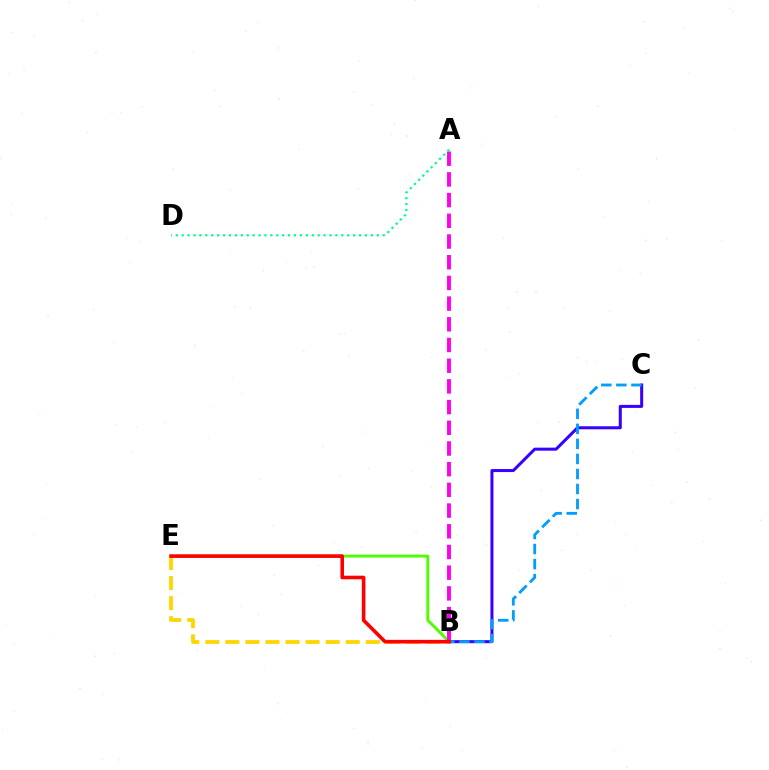{('B', 'C'): [{'color': '#3700ff', 'line_style': 'solid', 'thickness': 2.18}, {'color': '#009eff', 'line_style': 'dashed', 'thickness': 2.04}], ('B', 'E'): [{'color': '#4fff00', 'line_style': 'solid', 'thickness': 2.11}, {'color': '#ffd500', 'line_style': 'dashed', 'thickness': 2.72}, {'color': '#ff0000', 'line_style': 'solid', 'thickness': 2.59}], ('A', 'B'): [{'color': '#ff00ed', 'line_style': 'dashed', 'thickness': 2.81}], ('A', 'D'): [{'color': '#00ff86', 'line_style': 'dotted', 'thickness': 1.61}]}